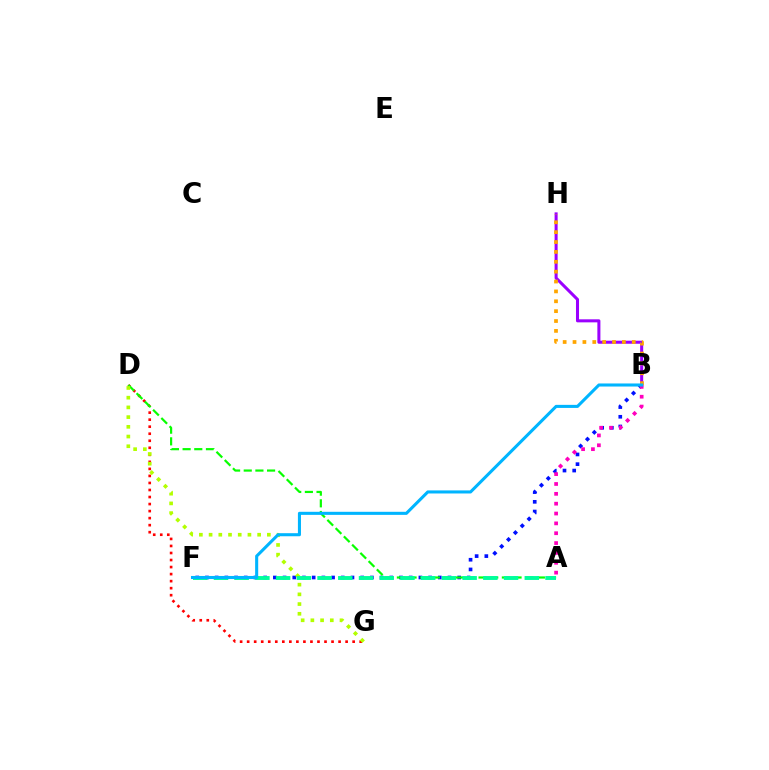{('D', 'G'): [{'color': '#ff0000', 'line_style': 'dotted', 'thickness': 1.91}, {'color': '#b3ff00', 'line_style': 'dotted', 'thickness': 2.64}], ('B', 'H'): [{'color': '#9b00ff', 'line_style': 'solid', 'thickness': 2.19}, {'color': '#ffa500', 'line_style': 'dotted', 'thickness': 2.68}], ('B', 'F'): [{'color': '#0010ff', 'line_style': 'dotted', 'thickness': 2.64}, {'color': '#00b5ff', 'line_style': 'solid', 'thickness': 2.21}], ('A', 'D'): [{'color': '#08ff00', 'line_style': 'dashed', 'thickness': 1.58}], ('A', 'B'): [{'color': '#ff00bd', 'line_style': 'dotted', 'thickness': 2.68}], ('A', 'F'): [{'color': '#00ff9d', 'line_style': 'dashed', 'thickness': 2.82}]}